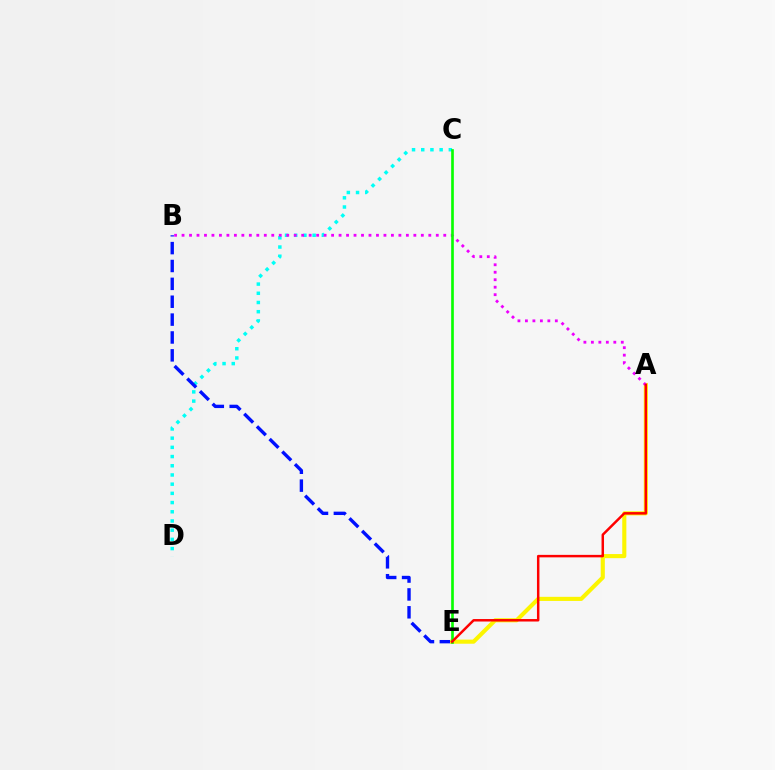{('C', 'D'): [{'color': '#00fff6', 'line_style': 'dotted', 'thickness': 2.5}], ('B', 'E'): [{'color': '#0010ff', 'line_style': 'dashed', 'thickness': 2.43}], ('A', 'E'): [{'color': '#fcf500', 'line_style': 'solid', 'thickness': 2.96}, {'color': '#ff0000', 'line_style': 'solid', 'thickness': 1.79}], ('A', 'B'): [{'color': '#ee00ff', 'line_style': 'dotted', 'thickness': 2.03}], ('C', 'E'): [{'color': '#08ff00', 'line_style': 'solid', 'thickness': 1.91}]}